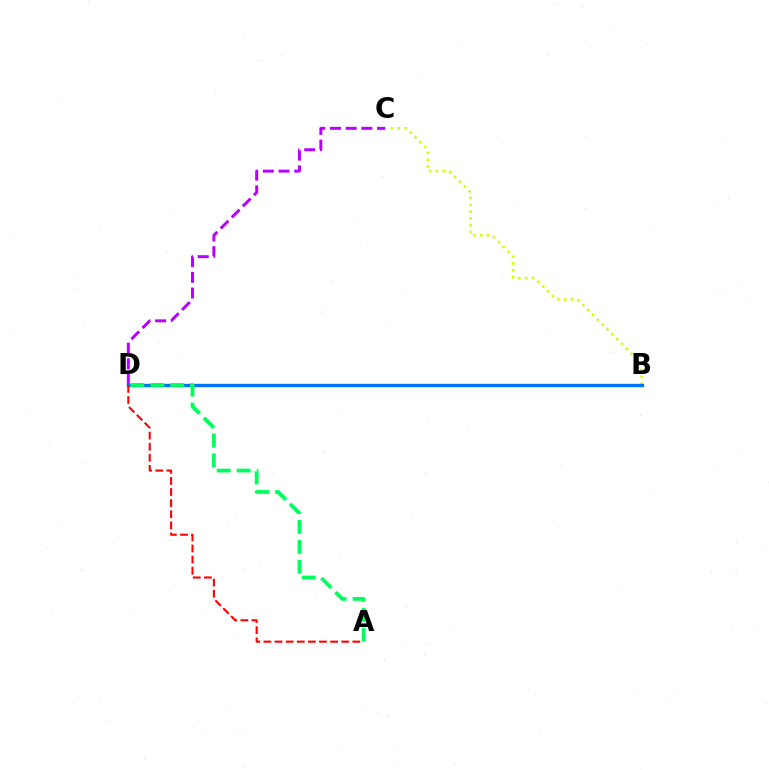{('C', 'D'): [{'color': '#b900ff', 'line_style': 'dashed', 'thickness': 2.13}], ('B', 'C'): [{'color': '#d1ff00', 'line_style': 'dotted', 'thickness': 1.86}], ('B', 'D'): [{'color': '#0074ff', 'line_style': 'solid', 'thickness': 2.44}], ('A', 'D'): [{'color': '#00ff5c', 'line_style': 'dashed', 'thickness': 2.71}, {'color': '#ff0000', 'line_style': 'dashed', 'thickness': 1.51}]}